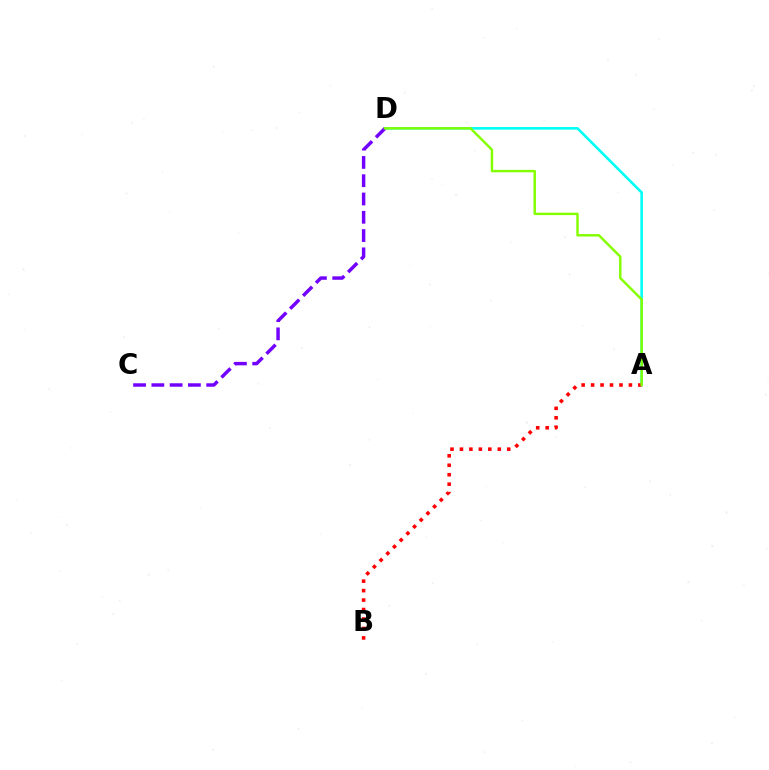{('A', 'D'): [{'color': '#00fff6', 'line_style': 'solid', 'thickness': 1.86}, {'color': '#84ff00', 'line_style': 'solid', 'thickness': 1.76}], ('C', 'D'): [{'color': '#7200ff', 'line_style': 'dashed', 'thickness': 2.48}], ('A', 'B'): [{'color': '#ff0000', 'line_style': 'dotted', 'thickness': 2.57}]}